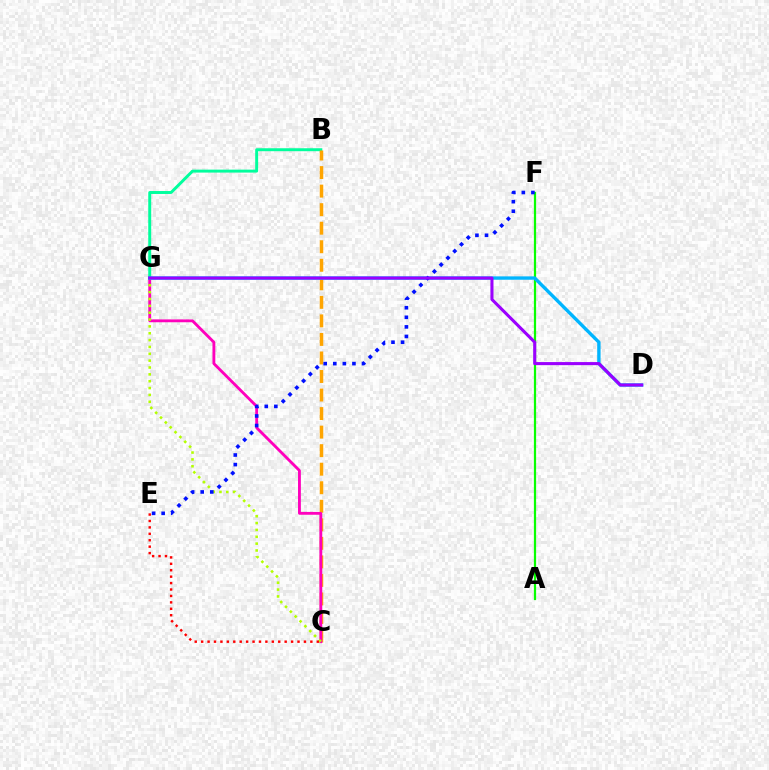{('B', 'G'): [{'color': '#00ff9d', 'line_style': 'solid', 'thickness': 2.13}], ('B', 'C'): [{'color': '#ffa500', 'line_style': 'dashed', 'thickness': 2.52}], ('A', 'F'): [{'color': '#08ff00', 'line_style': 'solid', 'thickness': 1.6}], ('C', 'G'): [{'color': '#ff00bd', 'line_style': 'solid', 'thickness': 2.05}, {'color': '#b3ff00', 'line_style': 'dotted', 'thickness': 1.86}], ('D', 'G'): [{'color': '#00b5ff', 'line_style': 'solid', 'thickness': 2.43}, {'color': '#9b00ff', 'line_style': 'solid', 'thickness': 2.22}], ('E', 'F'): [{'color': '#0010ff', 'line_style': 'dotted', 'thickness': 2.6}], ('C', 'E'): [{'color': '#ff0000', 'line_style': 'dotted', 'thickness': 1.75}]}